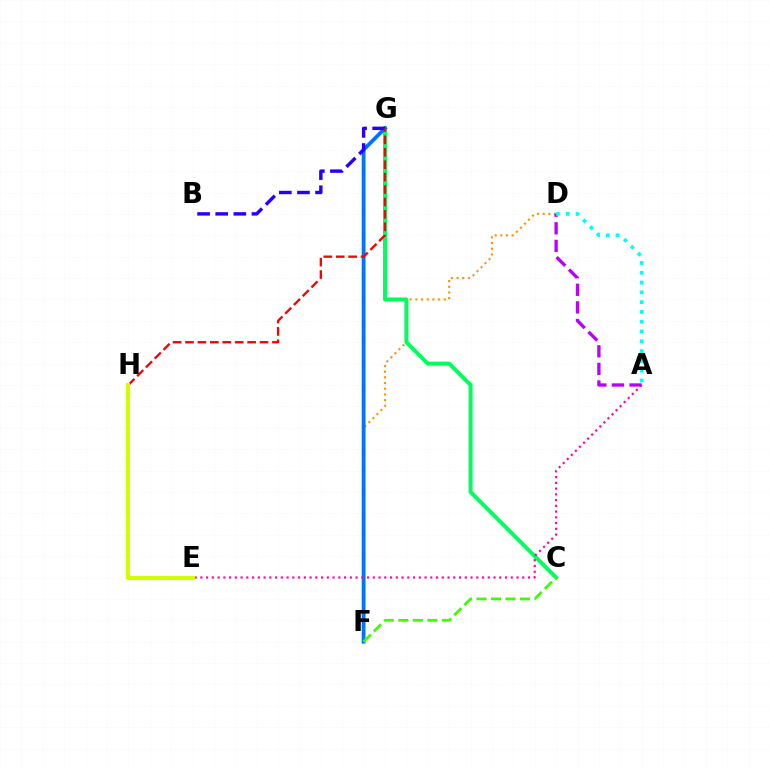{('D', 'F'): [{'color': '#ff9400', 'line_style': 'dotted', 'thickness': 1.55}], ('C', 'G'): [{'color': '#00ff5c', 'line_style': 'solid', 'thickness': 2.86}], ('F', 'G'): [{'color': '#0074ff', 'line_style': 'solid', 'thickness': 2.75}], ('C', 'F'): [{'color': '#3dff00', 'line_style': 'dashed', 'thickness': 1.97}], ('B', 'G'): [{'color': '#2500ff', 'line_style': 'dashed', 'thickness': 2.46}], ('A', 'E'): [{'color': '#ff00ac', 'line_style': 'dotted', 'thickness': 1.56}], ('A', 'D'): [{'color': '#b900ff', 'line_style': 'dashed', 'thickness': 2.39}, {'color': '#00fff6', 'line_style': 'dotted', 'thickness': 2.66}], ('G', 'H'): [{'color': '#ff0000', 'line_style': 'dashed', 'thickness': 1.69}], ('E', 'H'): [{'color': '#d1ff00', 'line_style': 'solid', 'thickness': 2.99}]}